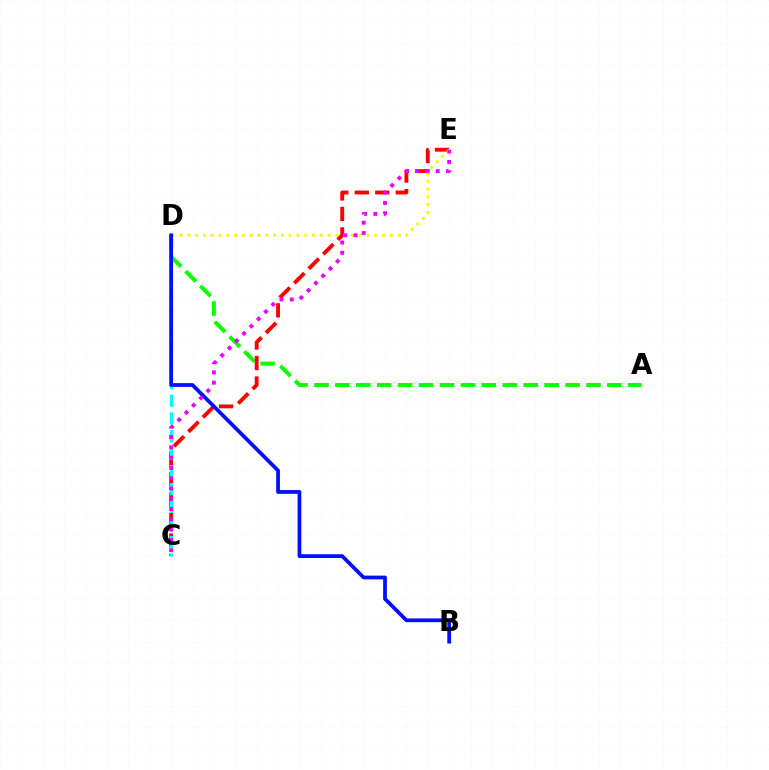{('A', 'D'): [{'color': '#08ff00', 'line_style': 'dashed', 'thickness': 2.84}], ('C', 'E'): [{'color': '#ff0000', 'line_style': 'dashed', 'thickness': 2.78}, {'color': '#ee00ff', 'line_style': 'dotted', 'thickness': 2.8}], ('C', 'D'): [{'color': '#00fff6', 'line_style': 'dashed', 'thickness': 2.4}], ('D', 'E'): [{'color': '#fcf500', 'line_style': 'dotted', 'thickness': 2.12}], ('B', 'D'): [{'color': '#0010ff', 'line_style': 'solid', 'thickness': 2.7}]}